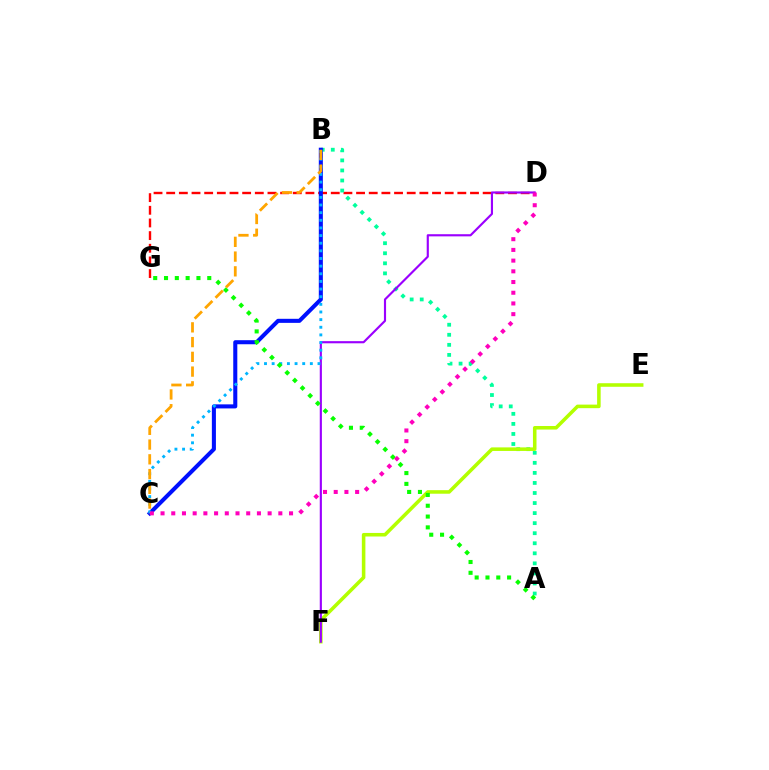{('D', 'G'): [{'color': '#ff0000', 'line_style': 'dashed', 'thickness': 1.72}], ('A', 'B'): [{'color': '#00ff9d', 'line_style': 'dotted', 'thickness': 2.73}], ('B', 'C'): [{'color': '#0010ff', 'line_style': 'solid', 'thickness': 2.92}, {'color': '#00b5ff', 'line_style': 'dotted', 'thickness': 2.08}, {'color': '#ffa500', 'line_style': 'dashed', 'thickness': 2.0}], ('E', 'F'): [{'color': '#b3ff00', 'line_style': 'solid', 'thickness': 2.56}], ('D', 'F'): [{'color': '#9b00ff', 'line_style': 'solid', 'thickness': 1.54}], ('A', 'G'): [{'color': '#08ff00', 'line_style': 'dotted', 'thickness': 2.94}], ('C', 'D'): [{'color': '#ff00bd', 'line_style': 'dotted', 'thickness': 2.91}]}